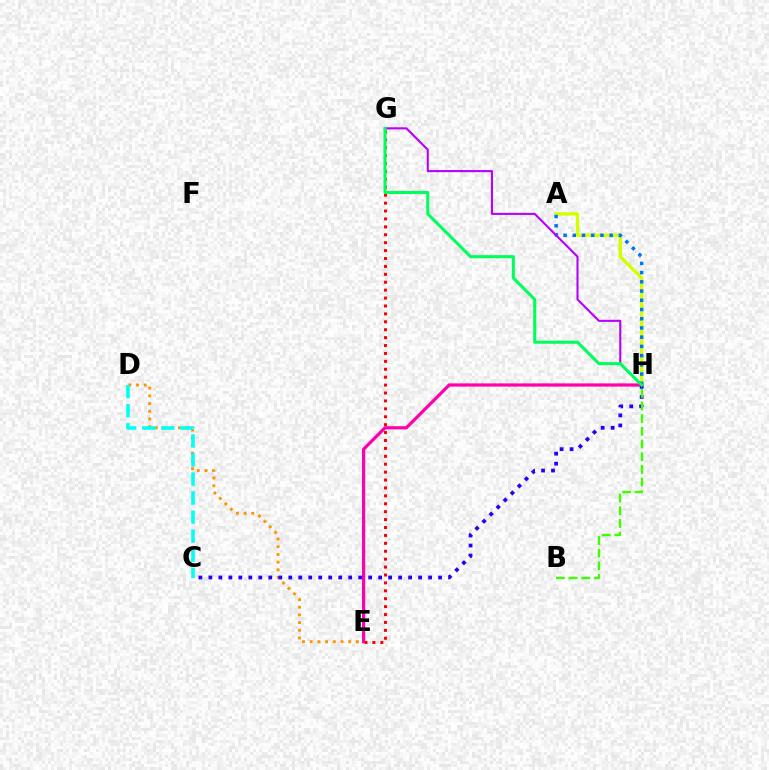{('E', 'H'): [{'color': '#ff00ac', 'line_style': 'solid', 'thickness': 2.31}], ('A', 'H'): [{'color': '#d1ff00', 'line_style': 'solid', 'thickness': 2.43}, {'color': '#0074ff', 'line_style': 'dotted', 'thickness': 2.5}], ('D', 'E'): [{'color': '#ff9400', 'line_style': 'dotted', 'thickness': 2.09}], ('E', 'G'): [{'color': '#ff0000', 'line_style': 'dotted', 'thickness': 2.15}], ('G', 'H'): [{'color': '#b900ff', 'line_style': 'solid', 'thickness': 1.51}, {'color': '#00ff5c', 'line_style': 'solid', 'thickness': 2.21}], ('C', 'H'): [{'color': '#2500ff', 'line_style': 'dotted', 'thickness': 2.71}], ('C', 'D'): [{'color': '#00fff6', 'line_style': 'dashed', 'thickness': 2.59}], ('B', 'H'): [{'color': '#3dff00', 'line_style': 'dashed', 'thickness': 1.72}]}